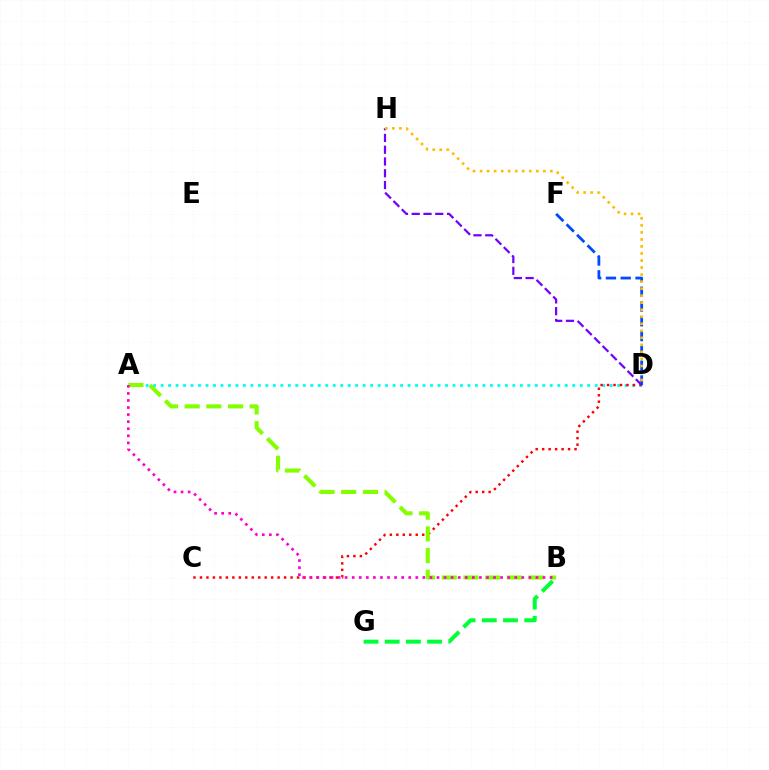{('A', 'D'): [{'color': '#00fff6', 'line_style': 'dotted', 'thickness': 2.03}], ('D', 'F'): [{'color': '#004bff', 'line_style': 'dashed', 'thickness': 2.01}], ('C', 'D'): [{'color': '#ff0000', 'line_style': 'dotted', 'thickness': 1.76}], ('D', 'H'): [{'color': '#7200ff', 'line_style': 'dashed', 'thickness': 1.6}, {'color': '#ffbd00', 'line_style': 'dotted', 'thickness': 1.91}], ('A', 'B'): [{'color': '#84ff00', 'line_style': 'dashed', 'thickness': 2.95}, {'color': '#ff00cf', 'line_style': 'dotted', 'thickness': 1.92}], ('B', 'G'): [{'color': '#00ff39', 'line_style': 'dashed', 'thickness': 2.88}]}